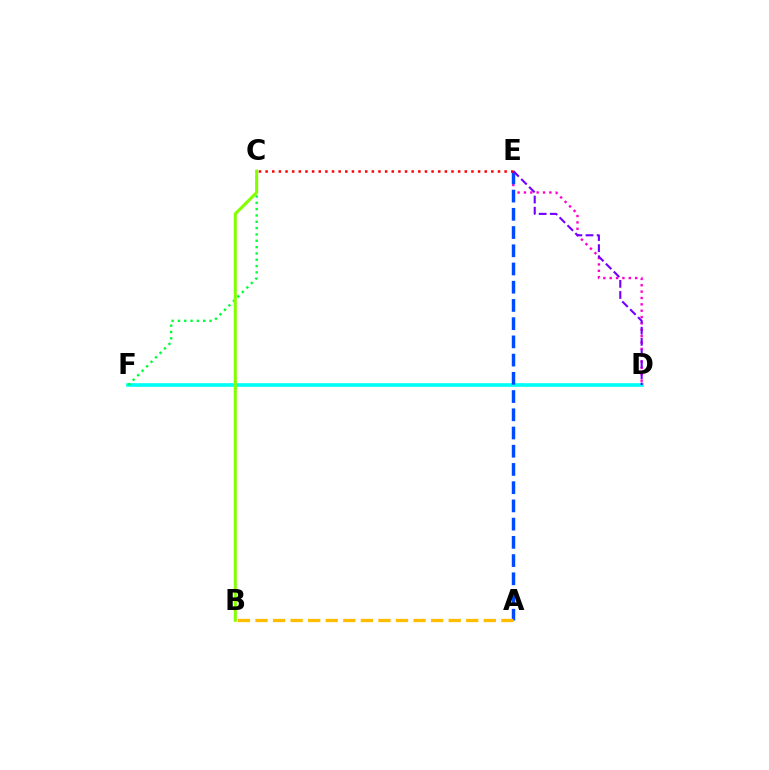{('D', 'E'): [{'color': '#ff00cf', 'line_style': 'dotted', 'thickness': 1.73}, {'color': '#7200ff', 'line_style': 'dashed', 'thickness': 1.51}], ('D', 'F'): [{'color': '#00fff6', 'line_style': 'solid', 'thickness': 2.63}], ('A', 'E'): [{'color': '#004bff', 'line_style': 'dashed', 'thickness': 2.48}], ('C', 'F'): [{'color': '#00ff39', 'line_style': 'dotted', 'thickness': 1.72}], ('A', 'B'): [{'color': '#ffbd00', 'line_style': 'dashed', 'thickness': 2.39}], ('C', 'E'): [{'color': '#ff0000', 'line_style': 'dotted', 'thickness': 1.8}], ('B', 'C'): [{'color': '#84ff00', 'line_style': 'solid', 'thickness': 2.2}]}